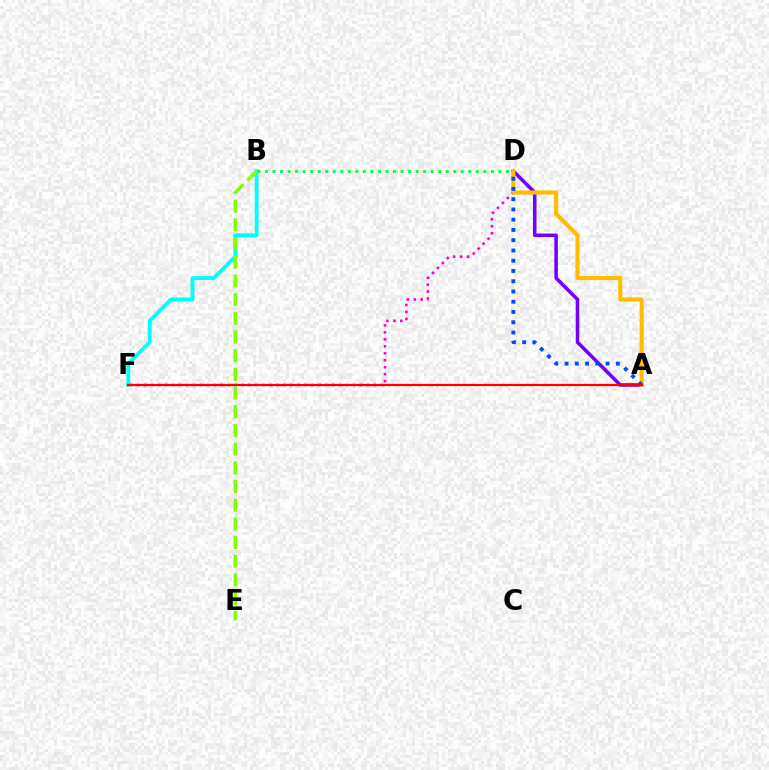{('A', 'D'): [{'color': '#7200ff', 'line_style': 'solid', 'thickness': 2.55}, {'color': '#ffbd00', 'line_style': 'solid', 'thickness': 2.97}, {'color': '#004bff', 'line_style': 'dotted', 'thickness': 2.79}], ('D', 'F'): [{'color': '#ff00cf', 'line_style': 'dotted', 'thickness': 1.89}], ('B', 'F'): [{'color': '#00fff6', 'line_style': 'solid', 'thickness': 2.78}], ('B', 'E'): [{'color': '#84ff00', 'line_style': 'dashed', 'thickness': 2.54}], ('A', 'F'): [{'color': '#ff0000', 'line_style': 'solid', 'thickness': 1.6}], ('B', 'D'): [{'color': '#00ff39', 'line_style': 'dotted', 'thickness': 2.05}]}